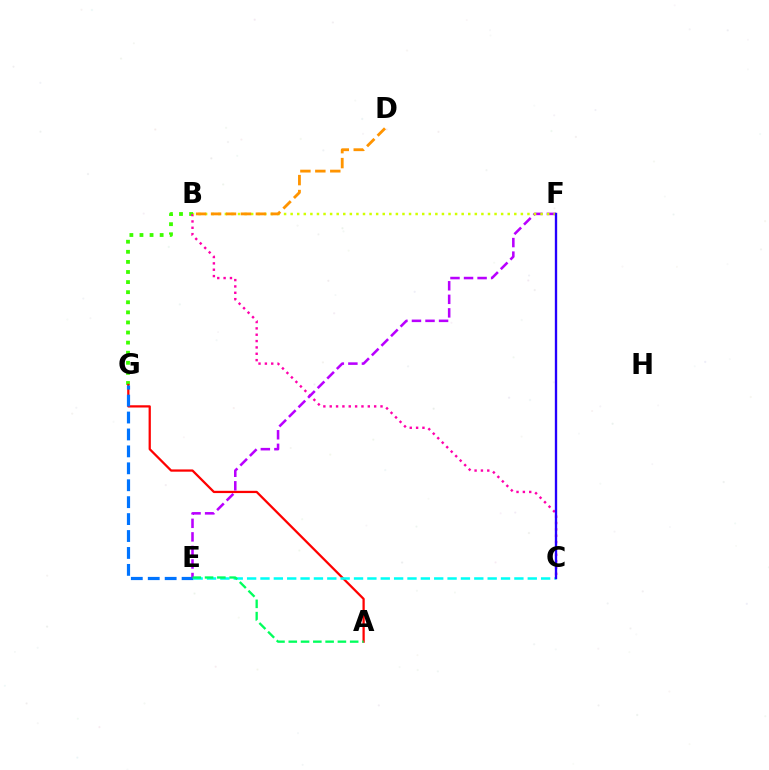{('B', 'G'): [{'color': '#3dff00', 'line_style': 'dotted', 'thickness': 2.74}], ('A', 'G'): [{'color': '#ff0000', 'line_style': 'solid', 'thickness': 1.63}], ('E', 'G'): [{'color': '#0074ff', 'line_style': 'dashed', 'thickness': 2.3}], ('B', 'C'): [{'color': '#ff00ac', 'line_style': 'dotted', 'thickness': 1.73}], ('C', 'E'): [{'color': '#00fff6', 'line_style': 'dashed', 'thickness': 1.82}], ('E', 'F'): [{'color': '#b900ff', 'line_style': 'dashed', 'thickness': 1.84}], ('B', 'F'): [{'color': '#d1ff00', 'line_style': 'dotted', 'thickness': 1.79}], ('A', 'E'): [{'color': '#00ff5c', 'line_style': 'dashed', 'thickness': 1.67}], ('B', 'D'): [{'color': '#ff9400', 'line_style': 'dashed', 'thickness': 2.03}], ('C', 'F'): [{'color': '#2500ff', 'line_style': 'solid', 'thickness': 1.69}]}